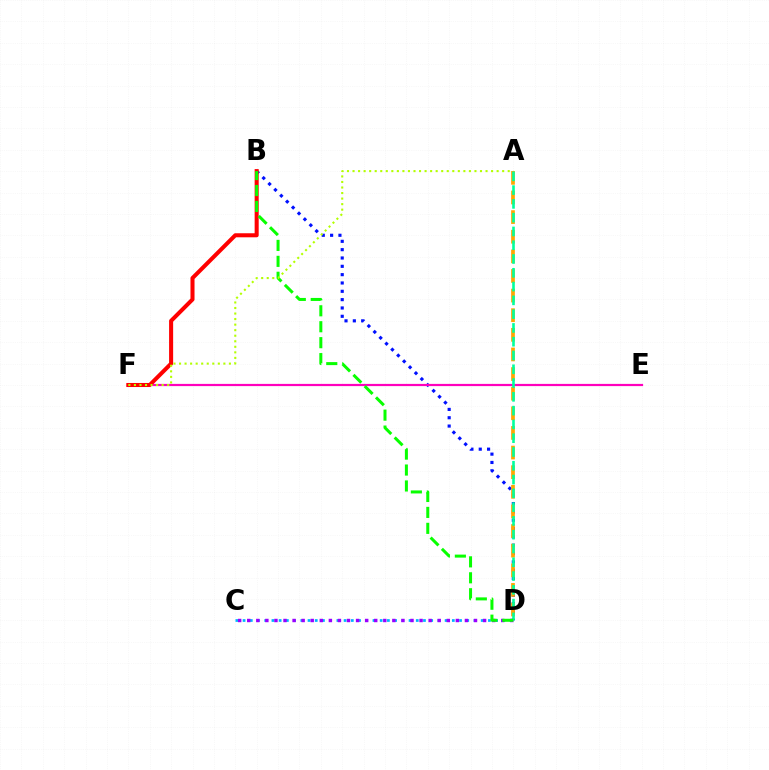{('B', 'D'): [{'color': '#0010ff', 'line_style': 'dotted', 'thickness': 2.26}, {'color': '#08ff00', 'line_style': 'dashed', 'thickness': 2.17}], ('C', 'D'): [{'color': '#00b5ff', 'line_style': 'dotted', 'thickness': 1.96}, {'color': '#9b00ff', 'line_style': 'dotted', 'thickness': 2.46}], ('E', 'F'): [{'color': '#ff00bd', 'line_style': 'solid', 'thickness': 1.59}], ('A', 'D'): [{'color': '#ffa500', 'line_style': 'dashed', 'thickness': 2.67}, {'color': '#00ff9d', 'line_style': 'dashed', 'thickness': 1.87}], ('B', 'F'): [{'color': '#ff0000', 'line_style': 'solid', 'thickness': 2.92}], ('A', 'F'): [{'color': '#b3ff00', 'line_style': 'dotted', 'thickness': 1.51}]}